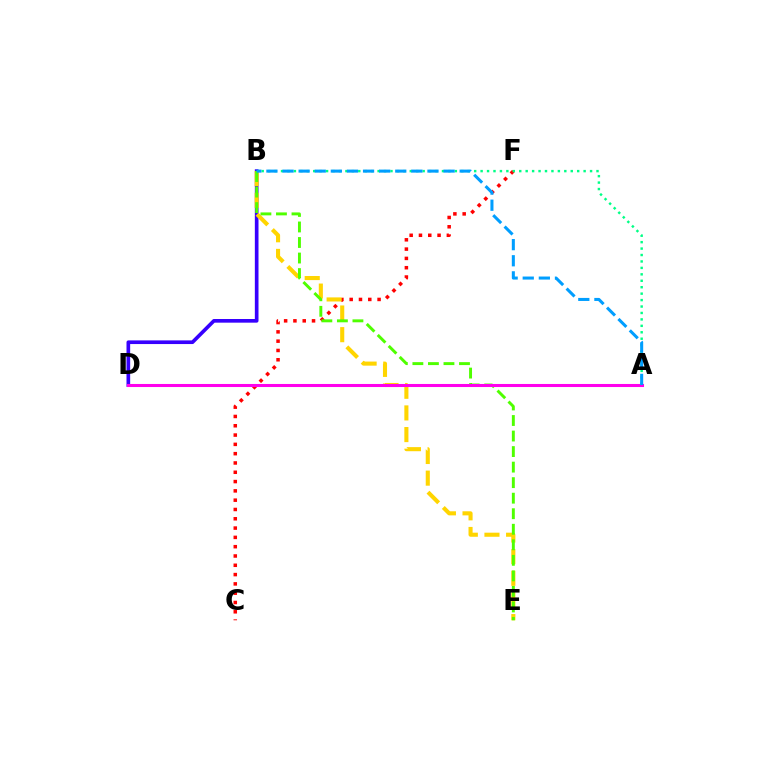{('B', 'D'): [{'color': '#3700ff', 'line_style': 'solid', 'thickness': 2.64}], ('C', 'F'): [{'color': '#ff0000', 'line_style': 'dotted', 'thickness': 2.53}], ('B', 'E'): [{'color': '#ffd500', 'line_style': 'dashed', 'thickness': 2.94}, {'color': '#4fff00', 'line_style': 'dashed', 'thickness': 2.11}], ('A', 'B'): [{'color': '#00ff86', 'line_style': 'dotted', 'thickness': 1.75}, {'color': '#009eff', 'line_style': 'dashed', 'thickness': 2.19}], ('A', 'D'): [{'color': '#ff00ed', 'line_style': 'solid', 'thickness': 2.21}]}